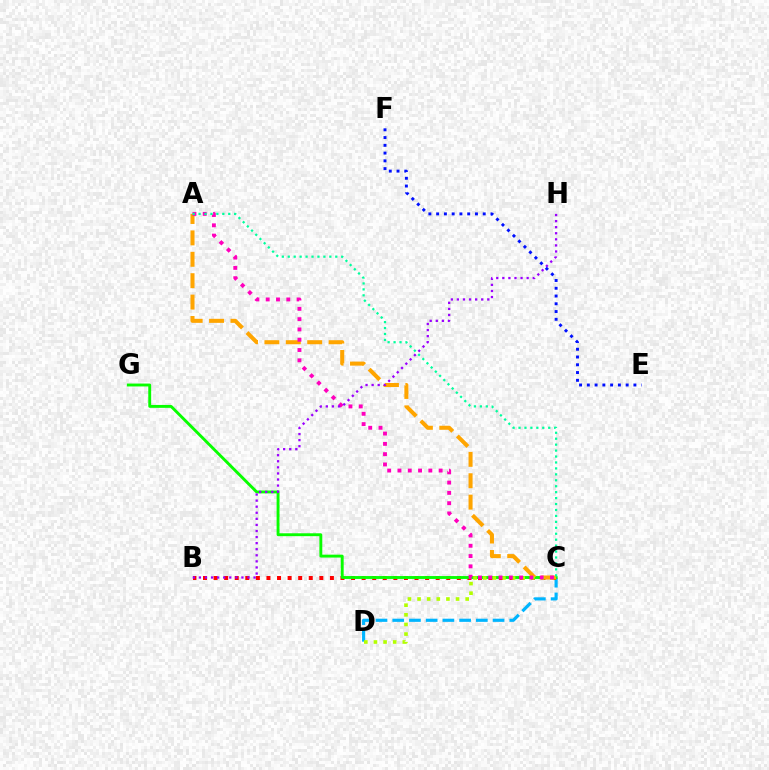{('C', 'D'): [{'color': '#00b5ff', 'line_style': 'dashed', 'thickness': 2.27}, {'color': '#b3ff00', 'line_style': 'dotted', 'thickness': 2.61}], ('B', 'C'): [{'color': '#ff0000', 'line_style': 'dotted', 'thickness': 2.87}], ('C', 'G'): [{'color': '#08ff00', 'line_style': 'solid', 'thickness': 2.08}], ('A', 'C'): [{'color': '#ffa500', 'line_style': 'dashed', 'thickness': 2.91}, {'color': '#ff00bd', 'line_style': 'dotted', 'thickness': 2.8}, {'color': '#00ff9d', 'line_style': 'dotted', 'thickness': 1.61}], ('B', 'H'): [{'color': '#9b00ff', 'line_style': 'dotted', 'thickness': 1.65}], ('E', 'F'): [{'color': '#0010ff', 'line_style': 'dotted', 'thickness': 2.11}]}